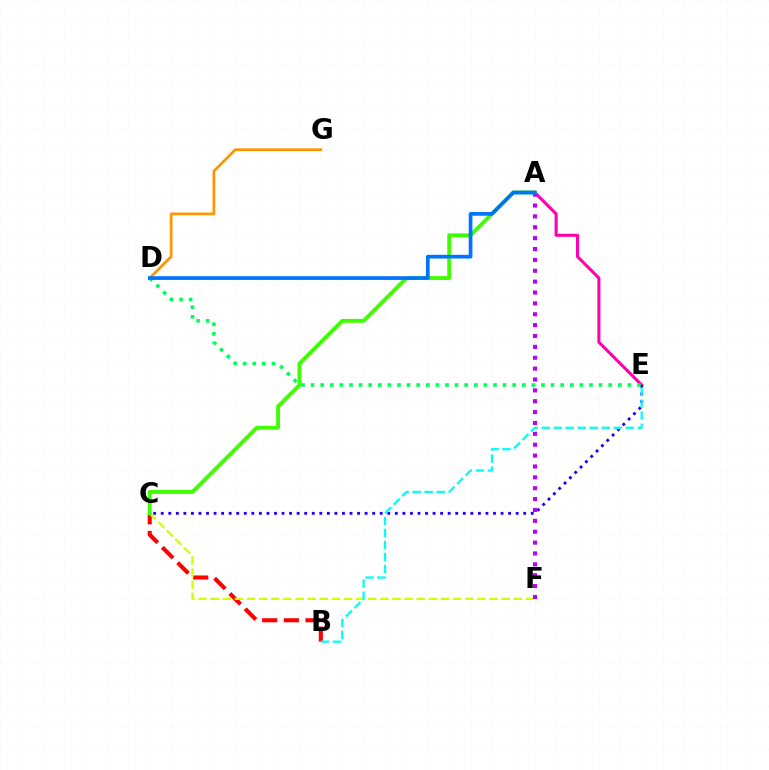{('B', 'C'): [{'color': '#ff0000', 'line_style': 'dashed', 'thickness': 2.94}], ('C', 'F'): [{'color': '#d1ff00', 'line_style': 'dashed', 'thickness': 1.65}], ('A', 'E'): [{'color': '#ff00ac', 'line_style': 'solid', 'thickness': 2.2}], ('C', 'E'): [{'color': '#2500ff', 'line_style': 'dotted', 'thickness': 2.05}], ('D', 'G'): [{'color': '#ff9400', 'line_style': 'solid', 'thickness': 1.95}], ('B', 'E'): [{'color': '#00fff6', 'line_style': 'dashed', 'thickness': 1.63}], ('D', 'E'): [{'color': '#00ff5c', 'line_style': 'dotted', 'thickness': 2.61}], ('A', 'C'): [{'color': '#3dff00', 'line_style': 'solid', 'thickness': 2.77}], ('A', 'F'): [{'color': '#b900ff', 'line_style': 'dotted', 'thickness': 2.95}], ('A', 'D'): [{'color': '#0074ff', 'line_style': 'solid', 'thickness': 2.68}]}